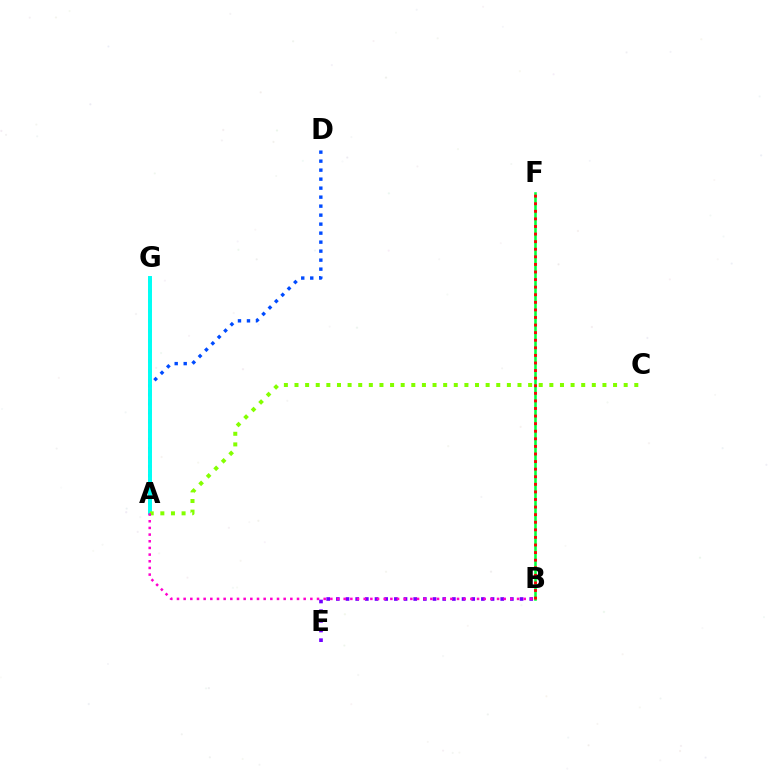{('A', 'D'): [{'color': '#004bff', 'line_style': 'dotted', 'thickness': 2.45}], ('A', 'G'): [{'color': '#ffbd00', 'line_style': 'dotted', 'thickness': 2.72}, {'color': '#00fff6', 'line_style': 'solid', 'thickness': 2.85}], ('B', 'F'): [{'color': '#00ff39', 'line_style': 'solid', 'thickness': 1.85}, {'color': '#ff0000', 'line_style': 'dotted', 'thickness': 2.06}], ('B', 'E'): [{'color': '#7200ff', 'line_style': 'dotted', 'thickness': 2.63}], ('A', 'C'): [{'color': '#84ff00', 'line_style': 'dotted', 'thickness': 2.89}], ('A', 'B'): [{'color': '#ff00cf', 'line_style': 'dotted', 'thickness': 1.81}]}